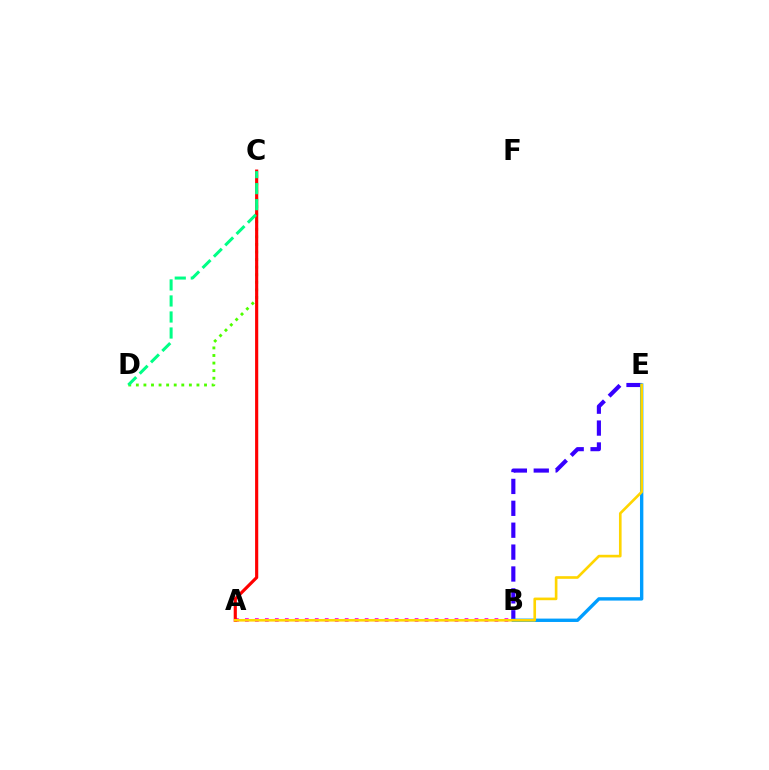{('B', 'E'): [{'color': '#3700ff', 'line_style': 'dashed', 'thickness': 2.97}, {'color': '#009eff', 'line_style': 'solid', 'thickness': 2.43}], ('C', 'D'): [{'color': '#4fff00', 'line_style': 'dotted', 'thickness': 2.06}, {'color': '#00ff86', 'line_style': 'dashed', 'thickness': 2.18}], ('A', 'B'): [{'color': '#ff00ed', 'line_style': 'dotted', 'thickness': 2.71}], ('A', 'C'): [{'color': '#ff0000', 'line_style': 'solid', 'thickness': 2.27}], ('A', 'E'): [{'color': '#ffd500', 'line_style': 'solid', 'thickness': 1.9}]}